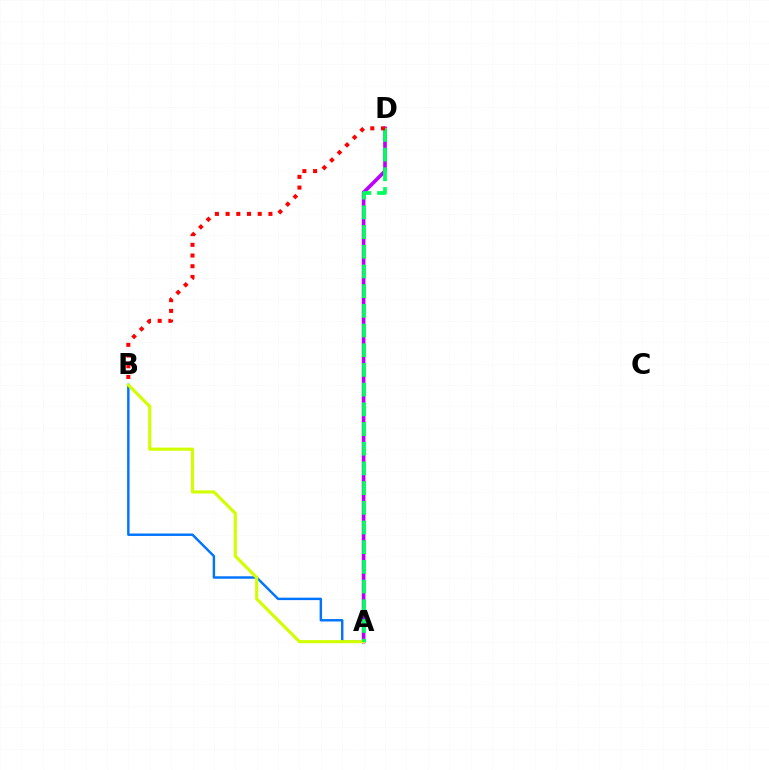{('A', 'B'): [{'color': '#0074ff', 'line_style': 'solid', 'thickness': 1.75}, {'color': '#d1ff00', 'line_style': 'solid', 'thickness': 2.25}], ('A', 'D'): [{'color': '#b900ff', 'line_style': 'solid', 'thickness': 2.62}, {'color': '#00ff5c', 'line_style': 'dashed', 'thickness': 2.68}], ('B', 'D'): [{'color': '#ff0000', 'line_style': 'dotted', 'thickness': 2.91}]}